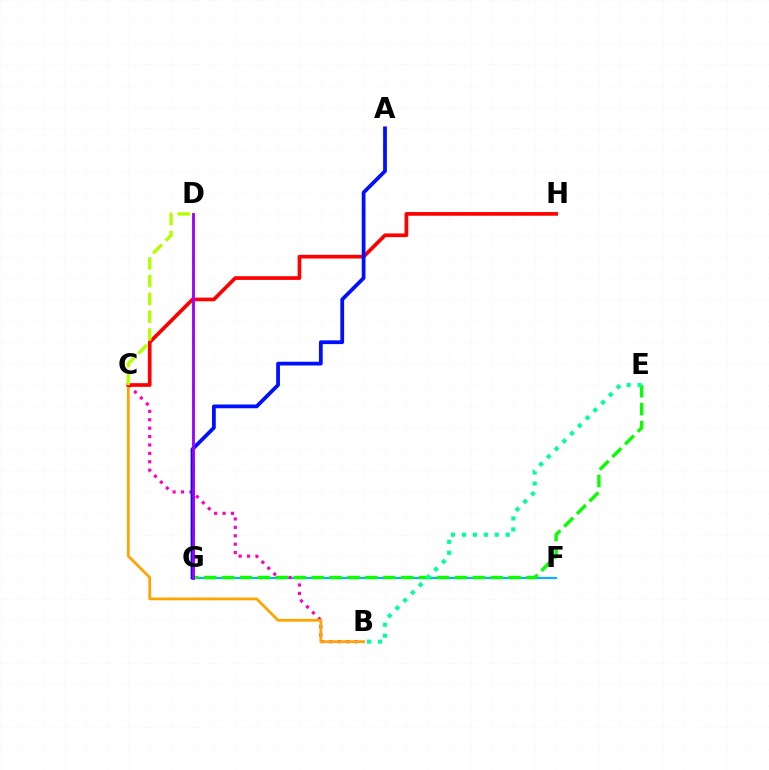{('F', 'G'): [{'color': '#00b5ff', 'line_style': 'solid', 'thickness': 1.52}], ('B', 'C'): [{'color': '#ff00bd', 'line_style': 'dotted', 'thickness': 2.28}, {'color': '#ffa500', 'line_style': 'solid', 'thickness': 1.99}], ('E', 'G'): [{'color': '#08ff00', 'line_style': 'dashed', 'thickness': 2.43}], ('C', 'H'): [{'color': '#ff0000', 'line_style': 'solid', 'thickness': 2.66}], ('C', 'D'): [{'color': '#b3ff00', 'line_style': 'dashed', 'thickness': 2.41}], ('A', 'G'): [{'color': '#0010ff', 'line_style': 'solid', 'thickness': 2.71}], ('B', 'E'): [{'color': '#00ff9d', 'line_style': 'dotted', 'thickness': 2.97}], ('D', 'G'): [{'color': '#9b00ff', 'line_style': 'solid', 'thickness': 2.05}]}